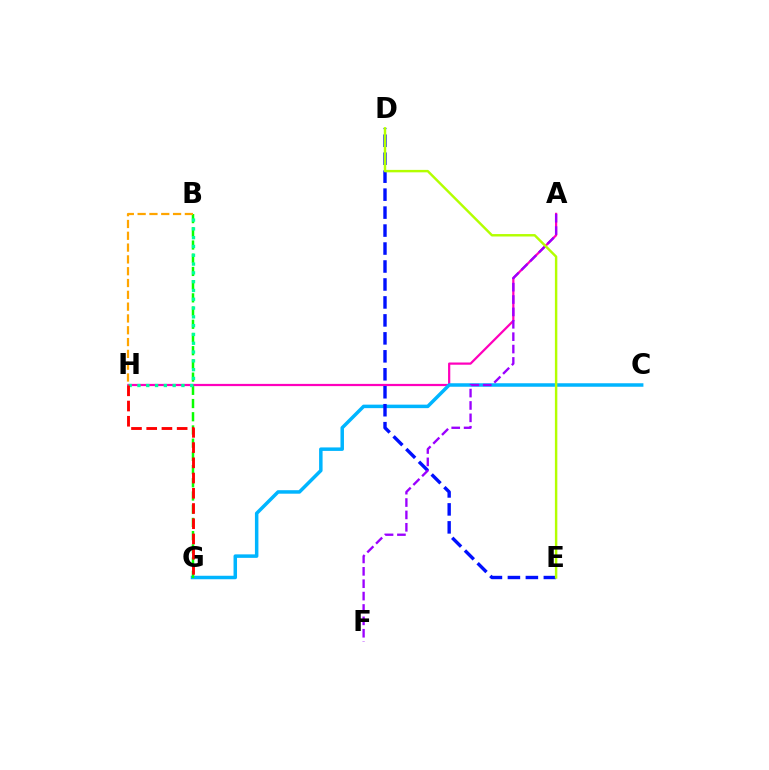{('A', 'H'): [{'color': '#ff00bd', 'line_style': 'solid', 'thickness': 1.6}], ('C', 'G'): [{'color': '#00b5ff', 'line_style': 'solid', 'thickness': 2.52}], ('B', 'G'): [{'color': '#08ff00', 'line_style': 'dashed', 'thickness': 1.79}], ('D', 'E'): [{'color': '#0010ff', 'line_style': 'dashed', 'thickness': 2.44}, {'color': '#b3ff00', 'line_style': 'solid', 'thickness': 1.75}], ('A', 'F'): [{'color': '#9b00ff', 'line_style': 'dashed', 'thickness': 1.68}], ('B', 'H'): [{'color': '#00ff9d', 'line_style': 'dotted', 'thickness': 2.39}, {'color': '#ffa500', 'line_style': 'dashed', 'thickness': 1.6}], ('G', 'H'): [{'color': '#ff0000', 'line_style': 'dashed', 'thickness': 2.07}]}